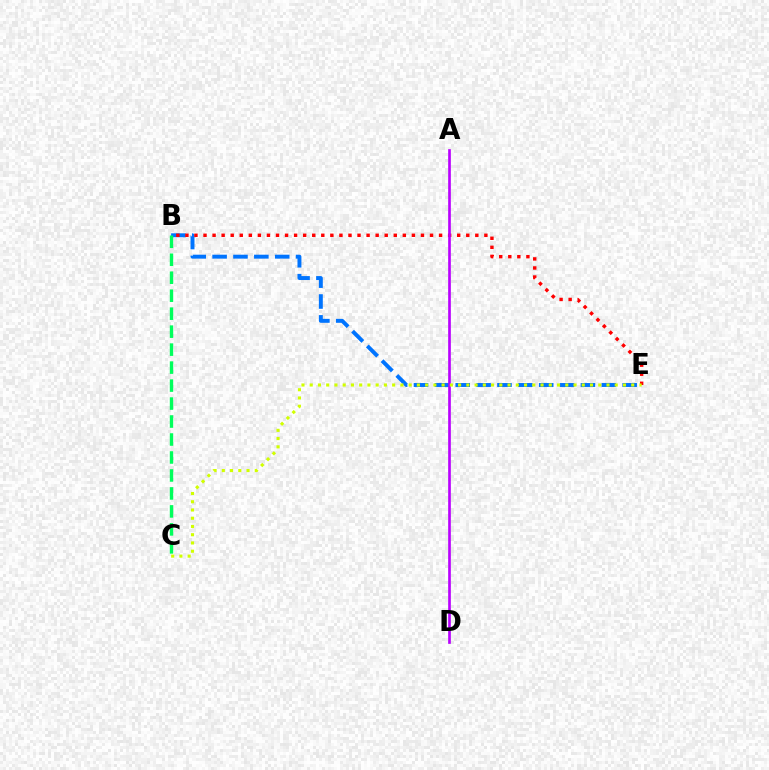{('B', 'E'): [{'color': '#0074ff', 'line_style': 'dashed', 'thickness': 2.83}, {'color': '#ff0000', 'line_style': 'dotted', 'thickness': 2.46}], ('B', 'C'): [{'color': '#00ff5c', 'line_style': 'dashed', 'thickness': 2.44}], ('A', 'D'): [{'color': '#b900ff', 'line_style': 'solid', 'thickness': 1.92}], ('C', 'E'): [{'color': '#d1ff00', 'line_style': 'dotted', 'thickness': 2.24}]}